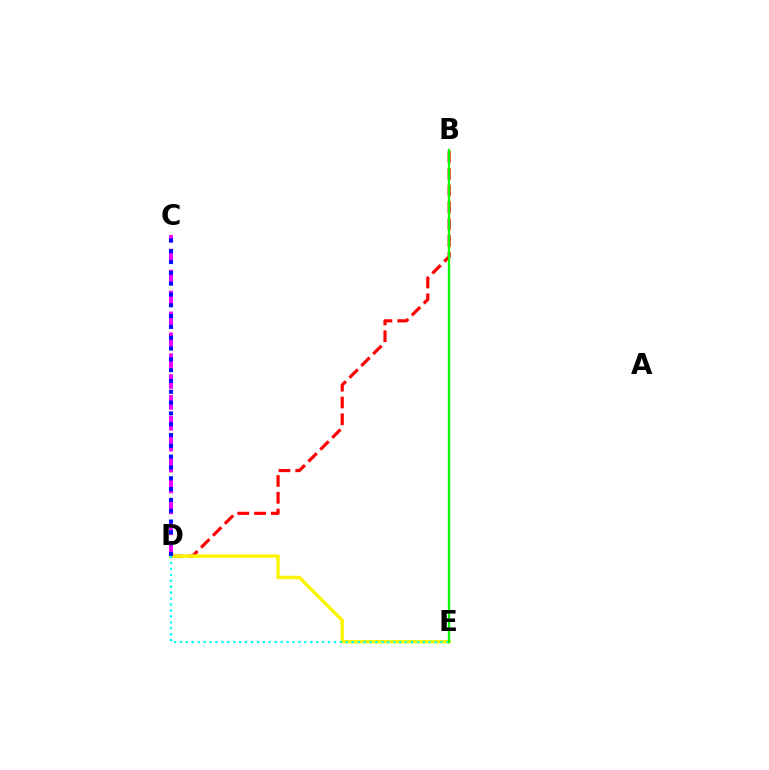{('B', 'D'): [{'color': '#ff0000', 'line_style': 'dashed', 'thickness': 2.28}], ('D', 'E'): [{'color': '#fcf500', 'line_style': 'solid', 'thickness': 2.48}, {'color': '#00fff6', 'line_style': 'dotted', 'thickness': 1.61}], ('C', 'D'): [{'color': '#ee00ff', 'line_style': 'dashed', 'thickness': 2.84}, {'color': '#0010ff', 'line_style': 'dotted', 'thickness': 2.94}], ('B', 'E'): [{'color': '#08ff00', 'line_style': 'solid', 'thickness': 1.66}]}